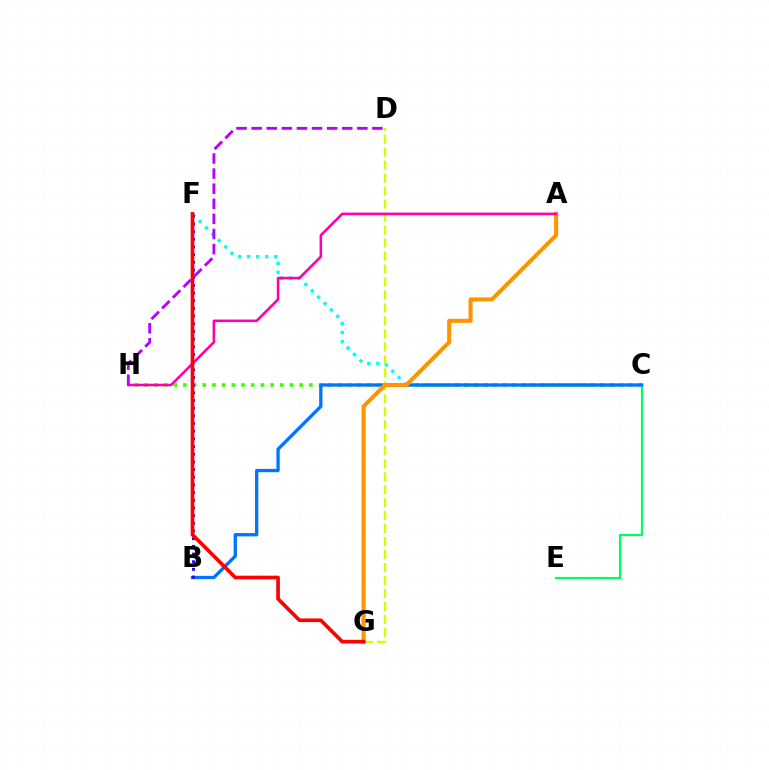{('C', 'E'): [{'color': '#00ff5c', 'line_style': 'solid', 'thickness': 1.55}], ('C', 'H'): [{'color': '#3dff00', 'line_style': 'dotted', 'thickness': 2.63}], ('C', 'F'): [{'color': '#00fff6', 'line_style': 'dotted', 'thickness': 2.45}], ('B', 'C'): [{'color': '#0074ff', 'line_style': 'solid', 'thickness': 2.39}], ('D', 'G'): [{'color': '#d1ff00', 'line_style': 'dashed', 'thickness': 1.76}], ('A', 'G'): [{'color': '#ff9400', 'line_style': 'solid', 'thickness': 2.93}], ('B', 'F'): [{'color': '#2500ff', 'line_style': 'dotted', 'thickness': 2.09}], ('A', 'H'): [{'color': '#ff00ac', 'line_style': 'solid', 'thickness': 1.85}], ('F', 'G'): [{'color': '#ff0000', 'line_style': 'solid', 'thickness': 2.63}], ('D', 'H'): [{'color': '#b900ff', 'line_style': 'dashed', 'thickness': 2.05}]}